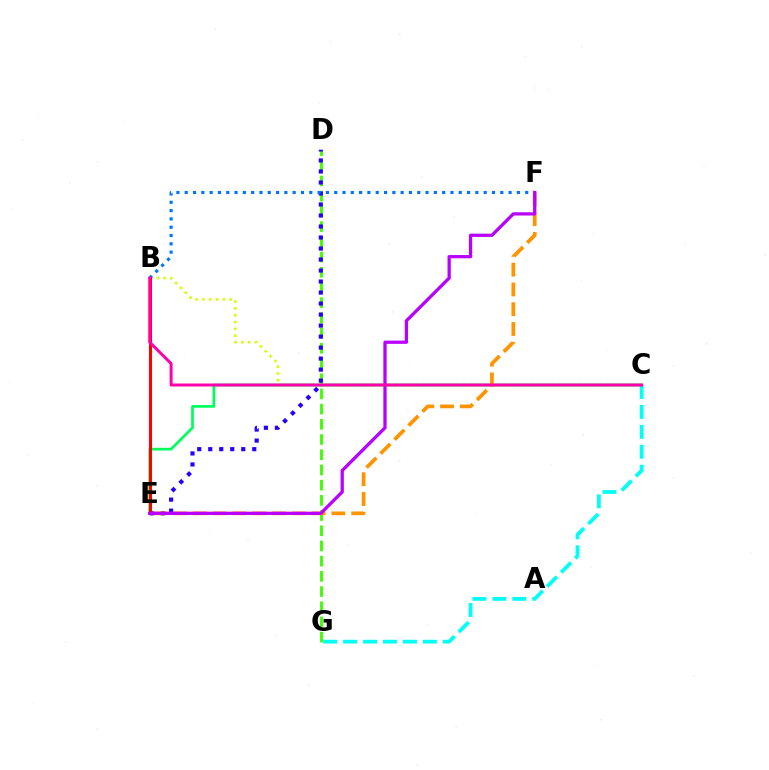{('D', 'G'): [{'color': '#3dff00', 'line_style': 'dashed', 'thickness': 2.07}], ('C', 'G'): [{'color': '#00fff6', 'line_style': 'dashed', 'thickness': 2.71}], ('B', 'C'): [{'color': '#d1ff00', 'line_style': 'dotted', 'thickness': 1.85}, {'color': '#ff00ac', 'line_style': 'solid', 'thickness': 2.15}], ('D', 'E'): [{'color': '#2500ff', 'line_style': 'dotted', 'thickness': 2.99}], ('B', 'F'): [{'color': '#0074ff', 'line_style': 'dotted', 'thickness': 2.26}], ('C', 'E'): [{'color': '#00ff5c', 'line_style': 'solid', 'thickness': 1.95}], ('B', 'E'): [{'color': '#ff0000', 'line_style': 'solid', 'thickness': 2.19}], ('E', 'F'): [{'color': '#ff9400', 'line_style': 'dashed', 'thickness': 2.69}, {'color': '#b900ff', 'line_style': 'solid', 'thickness': 2.34}]}